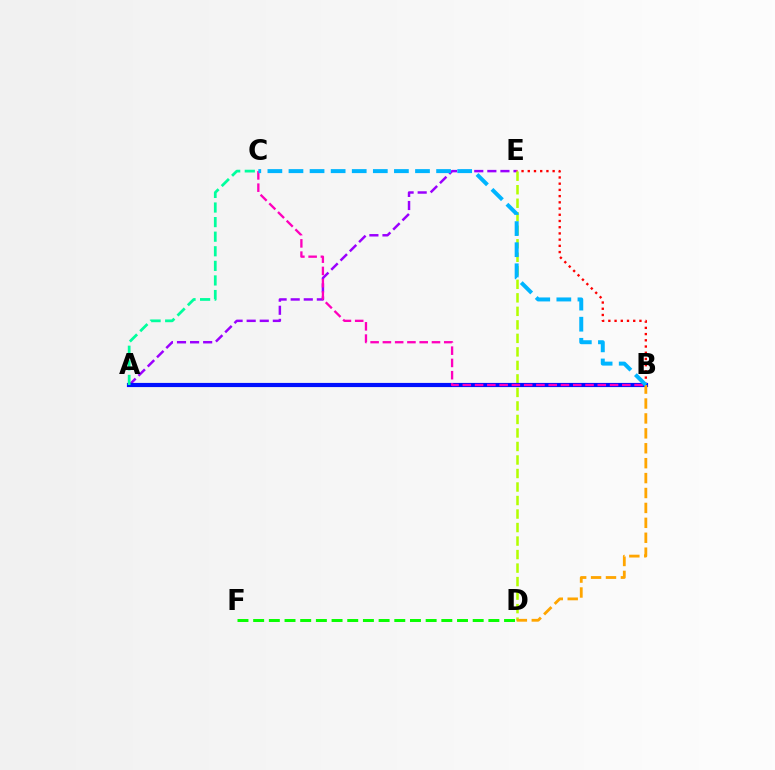{('A', 'E'): [{'color': '#9b00ff', 'line_style': 'dashed', 'thickness': 1.78}], ('B', 'E'): [{'color': '#ff0000', 'line_style': 'dotted', 'thickness': 1.69}], ('D', 'E'): [{'color': '#b3ff00', 'line_style': 'dashed', 'thickness': 1.84}], ('A', 'B'): [{'color': '#0010ff', 'line_style': 'solid', 'thickness': 3.0}], ('B', 'C'): [{'color': '#ff00bd', 'line_style': 'dashed', 'thickness': 1.67}, {'color': '#00b5ff', 'line_style': 'dashed', 'thickness': 2.86}], ('D', 'F'): [{'color': '#08ff00', 'line_style': 'dashed', 'thickness': 2.13}], ('A', 'C'): [{'color': '#00ff9d', 'line_style': 'dashed', 'thickness': 1.98}], ('B', 'D'): [{'color': '#ffa500', 'line_style': 'dashed', 'thickness': 2.03}]}